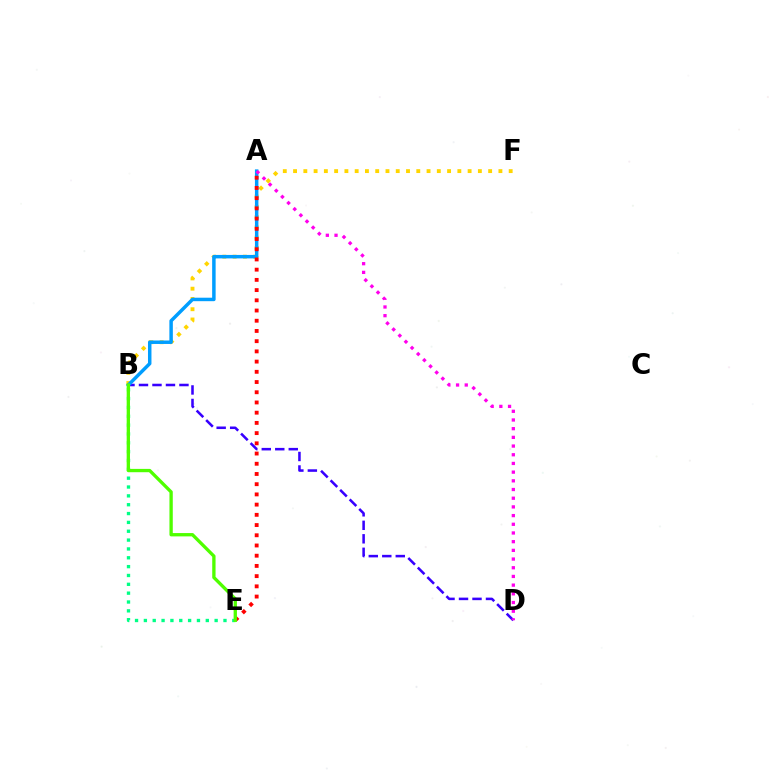{('B', 'D'): [{'color': '#3700ff', 'line_style': 'dashed', 'thickness': 1.83}], ('B', 'F'): [{'color': '#ffd500', 'line_style': 'dotted', 'thickness': 2.79}], ('A', 'B'): [{'color': '#009eff', 'line_style': 'solid', 'thickness': 2.5}], ('B', 'E'): [{'color': '#00ff86', 'line_style': 'dotted', 'thickness': 2.4}, {'color': '#4fff00', 'line_style': 'solid', 'thickness': 2.39}], ('A', 'E'): [{'color': '#ff0000', 'line_style': 'dotted', 'thickness': 2.78}], ('A', 'D'): [{'color': '#ff00ed', 'line_style': 'dotted', 'thickness': 2.36}]}